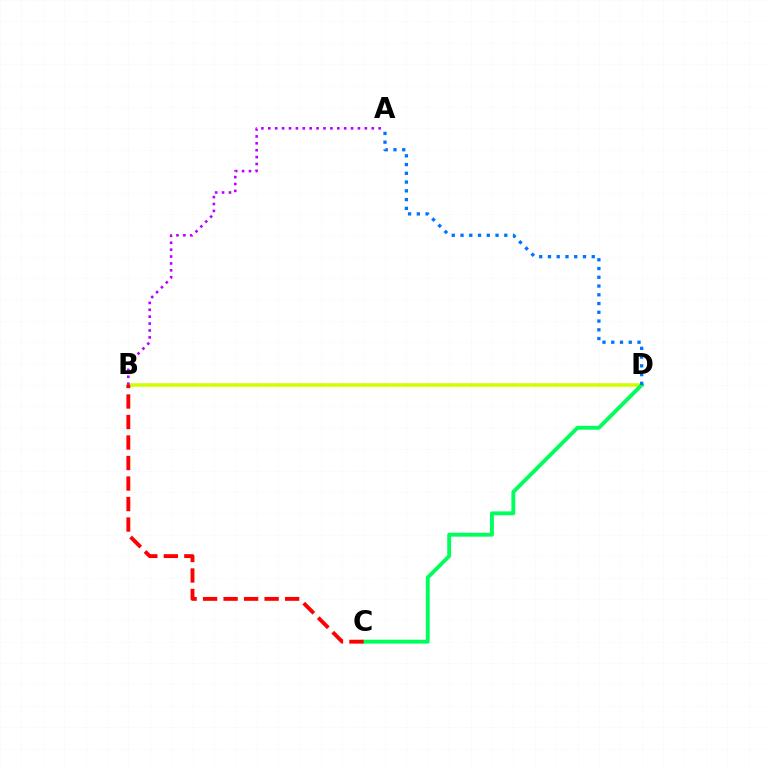{('B', 'D'): [{'color': '#d1ff00', 'line_style': 'solid', 'thickness': 2.59}], ('C', 'D'): [{'color': '#00ff5c', 'line_style': 'solid', 'thickness': 2.8}], ('B', 'C'): [{'color': '#ff0000', 'line_style': 'dashed', 'thickness': 2.79}], ('A', 'D'): [{'color': '#0074ff', 'line_style': 'dotted', 'thickness': 2.38}], ('A', 'B'): [{'color': '#b900ff', 'line_style': 'dotted', 'thickness': 1.87}]}